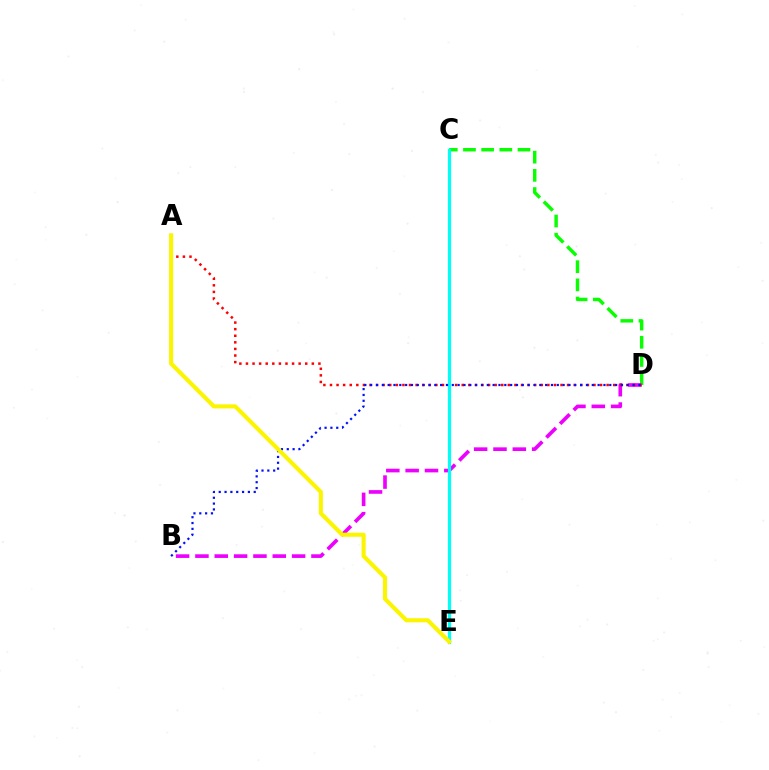{('C', 'D'): [{'color': '#08ff00', 'line_style': 'dashed', 'thickness': 2.47}], ('B', 'D'): [{'color': '#ee00ff', 'line_style': 'dashed', 'thickness': 2.63}, {'color': '#0010ff', 'line_style': 'dotted', 'thickness': 1.58}], ('A', 'D'): [{'color': '#ff0000', 'line_style': 'dotted', 'thickness': 1.79}], ('C', 'E'): [{'color': '#00fff6', 'line_style': 'solid', 'thickness': 2.31}], ('A', 'E'): [{'color': '#fcf500', 'line_style': 'solid', 'thickness': 2.95}]}